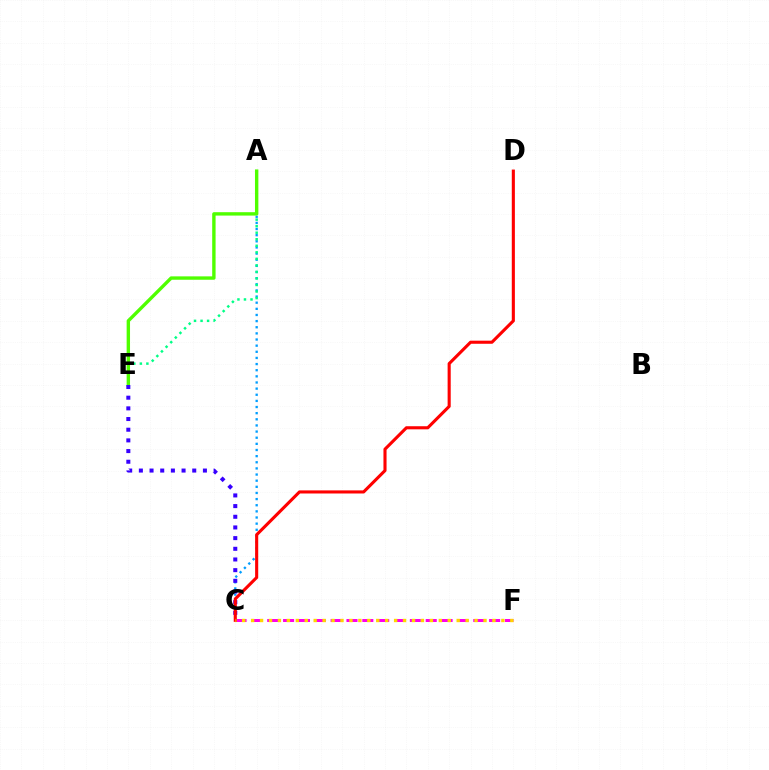{('A', 'C'): [{'color': '#009eff', 'line_style': 'dotted', 'thickness': 1.67}], ('C', 'F'): [{'color': '#ff00ed', 'line_style': 'dashed', 'thickness': 2.15}, {'color': '#ffd500', 'line_style': 'dotted', 'thickness': 2.43}], ('A', 'E'): [{'color': '#00ff86', 'line_style': 'dotted', 'thickness': 1.78}, {'color': '#4fff00', 'line_style': 'solid', 'thickness': 2.44}], ('C', 'E'): [{'color': '#3700ff', 'line_style': 'dotted', 'thickness': 2.9}], ('C', 'D'): [{'color': '#ff0000', 'line_style': 'solid', 'thickness': 2.23}]}